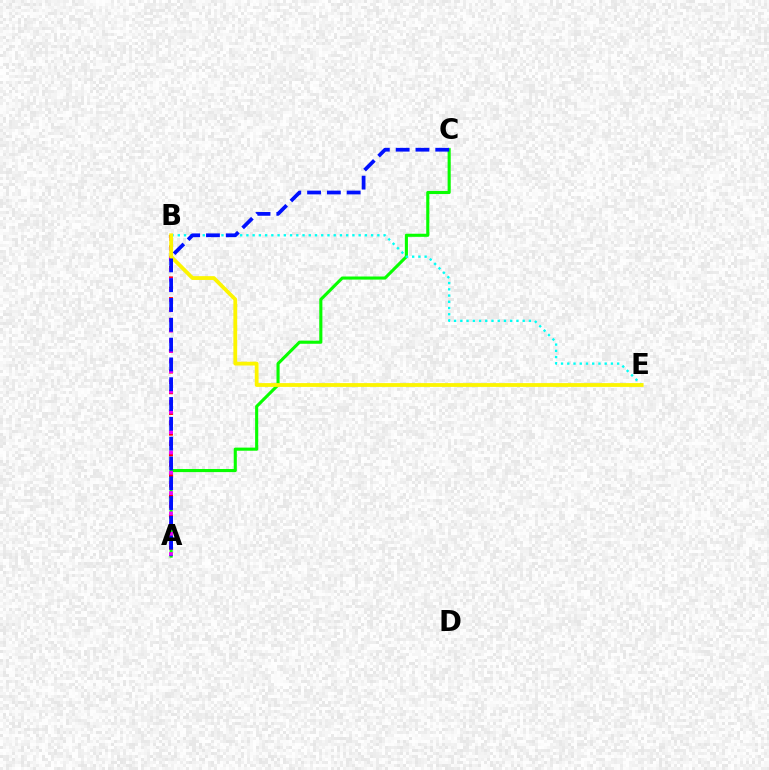{('A', 'C'): [{'color': '#08ff00', 'line_style': 'solid', 'thickness': 2.23}, {'color': '#0010ff', 'line_style': 'dashed', 'thickness': 2.69}], ('A', 'B'): [{'color': '#ff0000', 'line_style': 'dotted', 'thickness': 2.81}, {'color': '#ee00ff', 'line_style': 'dotted', 'thickness': 2.76}], ('B', 'E'): [{'color': '#00fff6', 'line_style': 'dotted', 'thickness': 1.69}, {'color': '#fcf500', 'line_style': 'solid', 'thickness': 2.74}]}